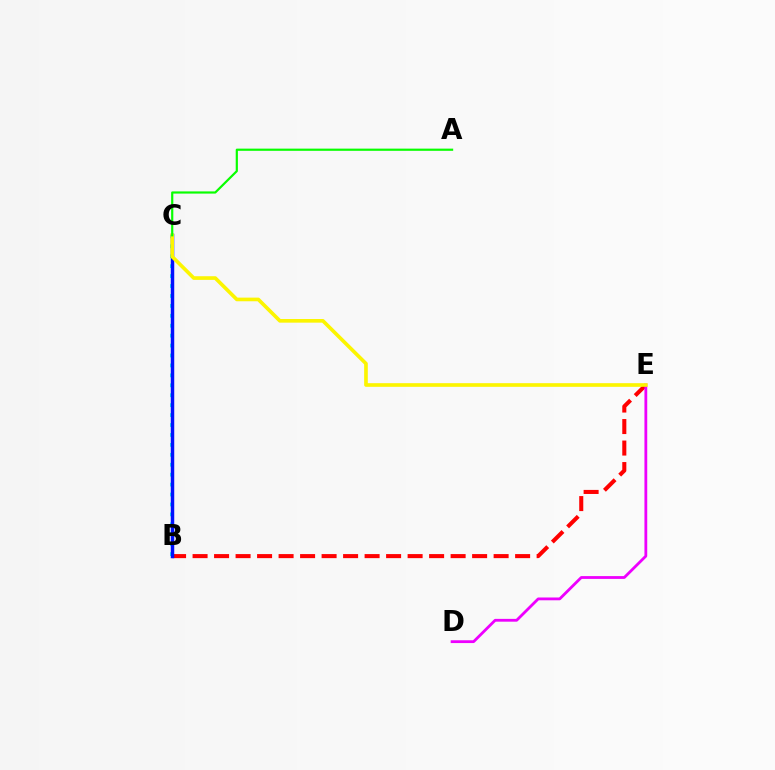{('B', 'C'): [{'color': '#00fff6', 'line_style': 'dotted', 'thickness': 2.7}, {'color': '#0010ff', 'line_style': 'solid', 'thickness': 2.5}], ('B', 'E'): [{'color': '#ff0000', 'line_style': 'dashed', 'thickness': 2.92}], ('D', 'E'): [{'color': '#ee00ff', 'line_style': 'solid', 'thickness': 2.02}], ('C', 'E'): [{'color': '#fcf500', 'line_style': 'solid', 'thickness': 2.63}], ('A', 'C'): [{'color': '#08ff00', 'line_style': 'solid', 'thickness': 1.58}]}